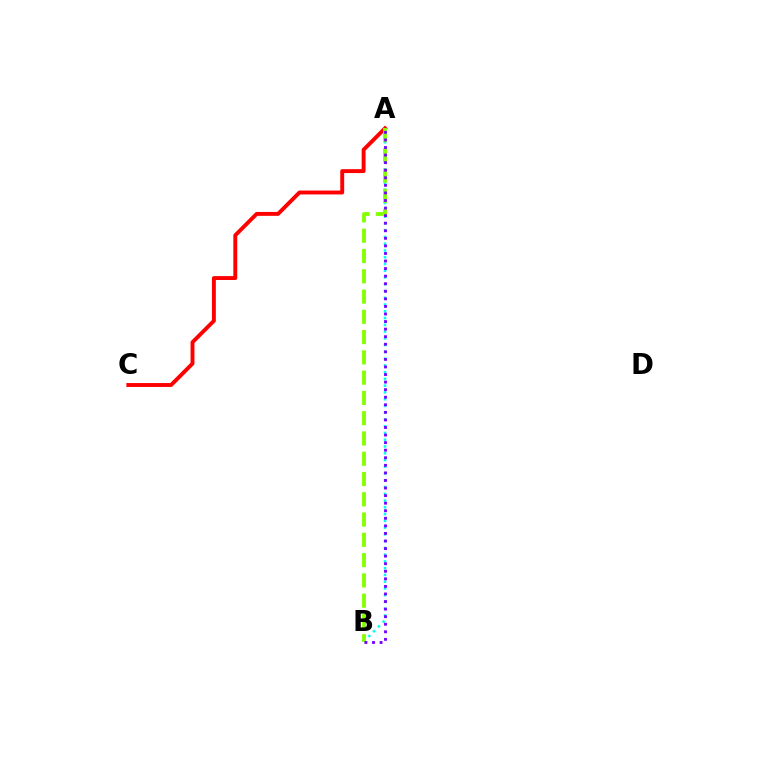{('A', 'B'): [{'color': '#00fff6', 'line_style': 'dotted', 'thickness': 1.84}, {'color': '#84ff00', 'line_style': 'dashed', 'thickness': 2.75}, {'color': '#7200ff', 'line_style': 'dotted', 'thickness': 2.06}], ('A', 'C'): [{'color': '#ff0000', 'line_style': 'solid', 'thickness': 2.81}]}